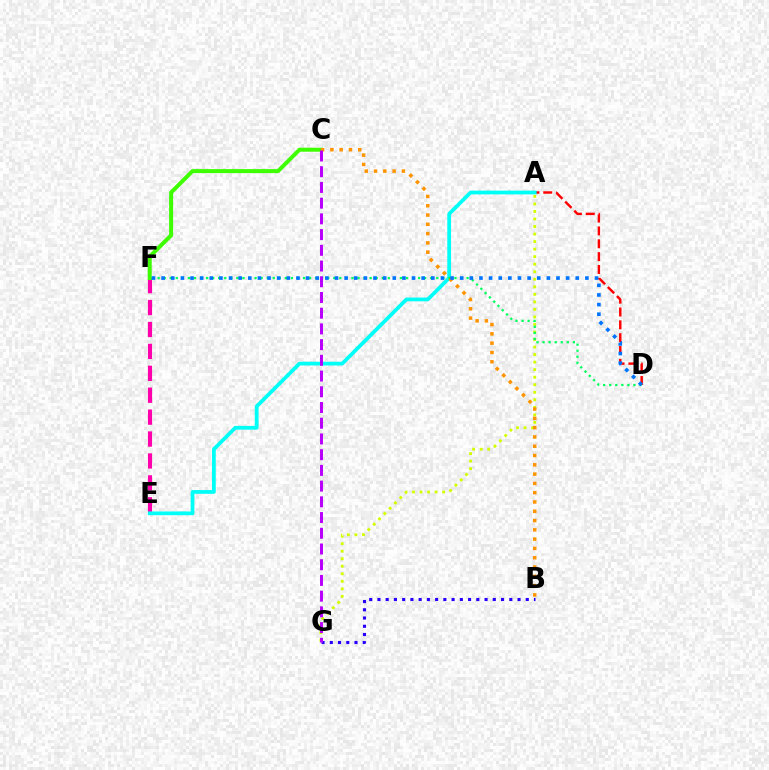{('E', 'F'): [{'color': '#ff00ac', 'line_style': 'dashed', 'thickness': 2.98}], ('A', 'D'): [{'color': '#ff0000', 'line_style': 'dashed', 'thickness': 1.74}], ('A', 'G'): [{'color': '#d1ff00', 'line_style': 'dotted', 'thickness': 2.05}], ('A', 'E'): [{'color': '#00fff6', 'line_style': 'solid', 'thickness': 2.71}], ('D', 'F'): [{'color': '#00ff5c', 'line_style': 'dotted', 'thickness': 1.65}, {'color': '#0074ff', 'line_style': 'dotted', 'thickness': 2.62}], ('B', 'G'): [{'color': '#2500ff', 'line_style': 'dotted', 'thickness': 2.24}], ('C', 'F'): [{'color': '#3dff00', 'line_style': 'solid', 'thickness': 2.88}], ('B', 'C'): [{'color': '#ff9400', 'line_style': 'dotted', 'thickness': 2.52}], ('C', 'G'): [{'color': '#b900ff', 'line_style': 'dashed', 'thickness': 2.14}]}